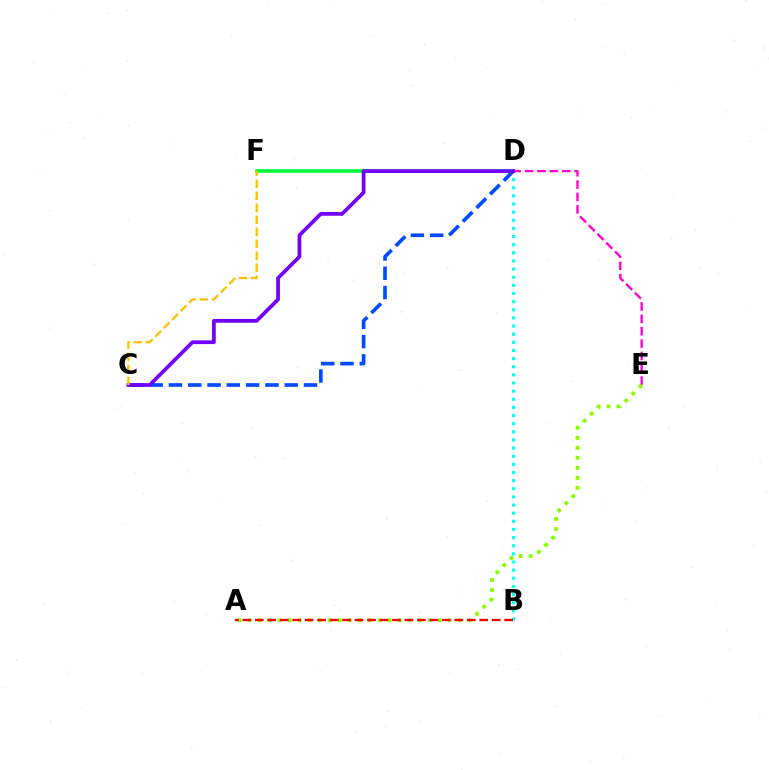{('C', 'D'): [{'color': '#004bff', 'line_style': 'dashed', 'thickness': 2.62}, {'color': '#7200ff', 'line_style': 'solid', 'thickness': 2.69}], ('D', 'E'): [{'color': '#ff00cf', 'line_style': 'dashed', 'thickness': 1.68}], ('A', 'E'): [{'color': '#84ff00', 'line_style': 'dotted', 'thickness': 2.72}], ('D', 'F'): [{'color': '#00ff39', 'line_style': 'solid', 'thickness': 2.58}], ('B', 'D'): [{'color': '#00fff6', 'line_style': 'dotted', 'thickness': 2.21}], ('A', 'B'): [{'color': '#ff0000', 'line_style': 'dashed', 'thickness': 1.69}], ('C', 'F'): [{'color': '#ffbd00', 'line_style': 'dashed', 'thickness': 1.63}]}